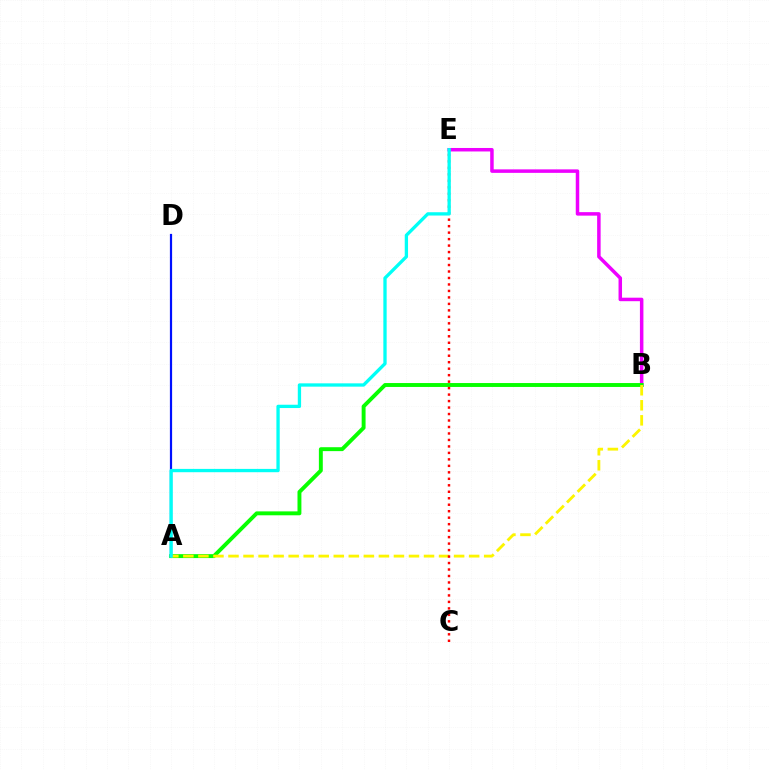{('B', 'E'): [{'color': '#ee00ff', 'line_style': 'solid', 'thickness': 2.52}], ('A', 'B'): [{'color': '#08ff00', 'line_style': 'solid', 'thickness': 2.81}, {'color': '#fcf500', 'line_style': 'dashed', 'thickness': 2.04}], ('C', 'E'): [{'color': '#ff0000', 'line_style': 'dotted', 'thickness': 1.76}], ('A', 'D'): [{'color': '#0010ff', 'line_style': 'solid', 'thickness': 1.59}], ('A', 'E'): [{'color': '#00fff6', 'line_style': 'solid', 'thickness': 2.38}]}